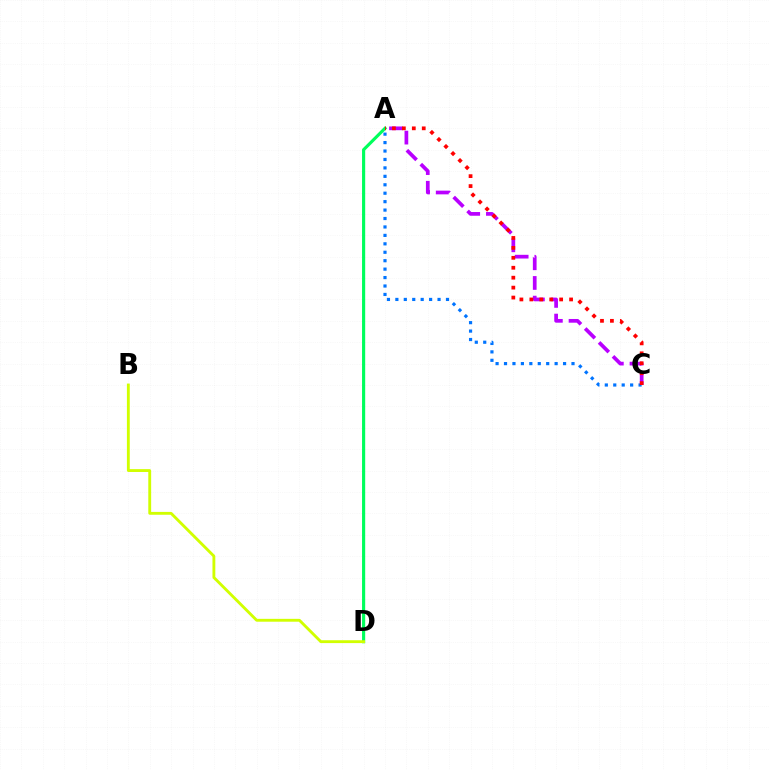{('A', 'C'): [{'color': '#b900ff', 'line_style': 'dashed', 'thickness': 2.67}, {'color': '#0074ff', 'line_style': 'dotted', 'thickness': 2.29}, {'color': '#ff0000', 'line_style': 'dotted', 'thickness': 2.7}], ('A', 'D'): [{'color': '#00ff5c', 'line_style': 'solid', 'thickness': 2.26}], ('B', 'D'): [{'color': '#d1ff00', 'line_style': 'solid', 'thickness': 2.06}]}